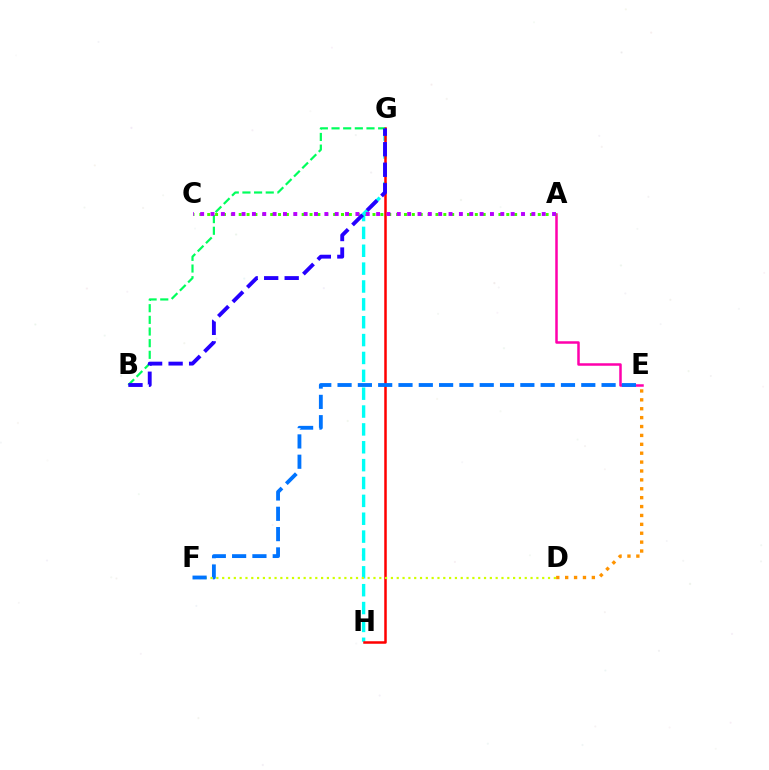{('A', 'E'): [{'color': '#ff00ac', 'line_style': 'solid', 'thickness': 1.8}], ('A', 'C'): [{'color': '#3dff00', 'line_style': 'dotted', 'thickness': 2.14}, {'color': '#b900ff', 'line_style': 'dotted', 'thickness': 2.81}], ('G', 'H'): [{'color': '#00fff6', 'line_style': 'dashed', 'thickness': 2.43}, {'color': '#ff0000', 'line_style': 'solid', 'thickness': 1.81}], ('B', 'G'): [{'color': '#00ff5c', 'line_style': 'dashed', 'thickness': 1.58}, {'color': '#2500ff', 'line_style': 'dashed', 'thickness': 2.79}], ('D', 'F'): [{'color': '#d1ff00', 'line_style': 'dotted', 'thickness': 1.58}], ('D', 'E'): [{'color': '#ff9400', 'line_style': 'dotted', 'thickness': 2.42}], ('E', 'F'): [{'color': '#0074ff', 'line_style': 'dashed', 'thickness': 2.76}]}